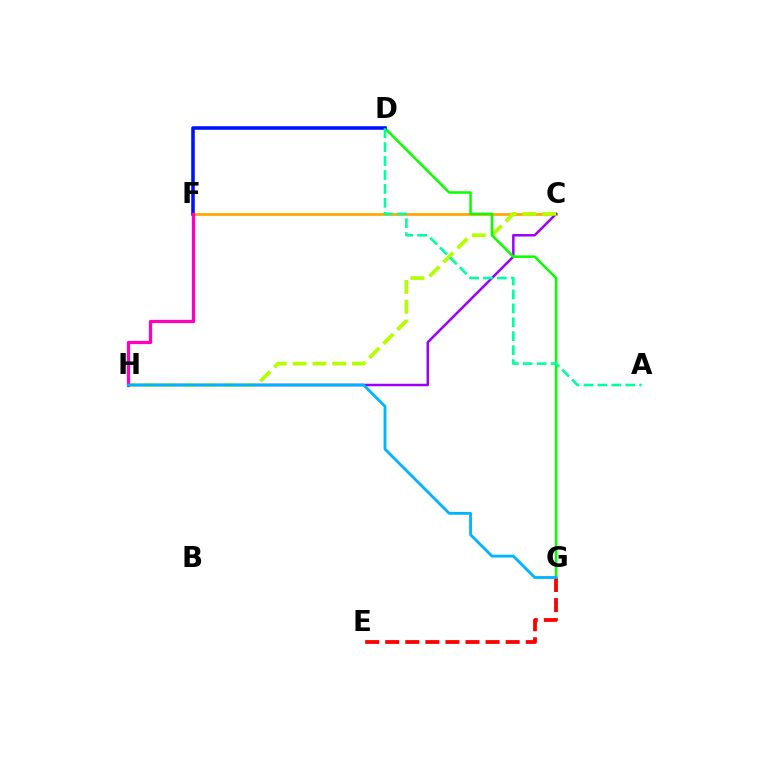{('C', 'F'): [{'color': '#ffa500', 'line_style': 'solid', 'thickness': 1.93}], ('C', 'H'): [{'color': '#9b00ff', 'line_style': 'solid', 'thickness': 1.79}, {'color': '#b3ff00', 'line_style': 'dashed', 'thickness': 2.69}], ('D', 'G'): [{'color': '#08ff00', 'line_style': 'solid', 'thickness': 1.82}], ('D', 'F'): [{'color': '#0010ff', 'line_style': 'solid', 'thickness': 2.56}], ('F', 'H'): [{'color': '#ff00bd', 'line_style': 'solid', 'thickness': 2.35}], ('A', 'D'): [{'color': '#00ff9d', 'line_style': 'dashed', 'thickness': 1.89}], ('E', 'G'): [{'color': '#ff0000', 'line_style': 'dashed', 'thickness': 2.73}], ('G', 'H'): [{'color': '#00b5ff', 'line_style': 'solid', 'thickness': 2.04}]}